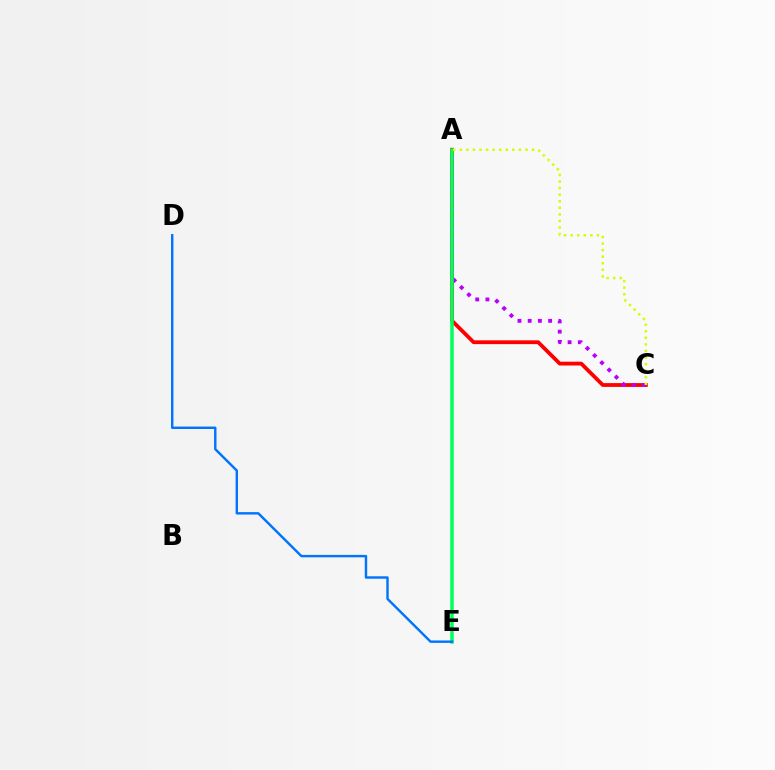{('A', 'C'): [{'color': '#ff0000', 'line_style': 'solid', 'thickness': 2.74}, {'color': '#b900ff', 'line_style': 'dotted', 'thickness': 2.78}, {'color': '#d1ff00', 'line_style': 'dotted', 'thickness': 1.78}], ('A', 'E'): [{'color': '#00ff5c', 'line_style': 'solid', 'thickness': 2.52}], ('D', 'E'): [{'color': '#0074ff', 'line_style': 'solid', 'thickness': 1.75}]}